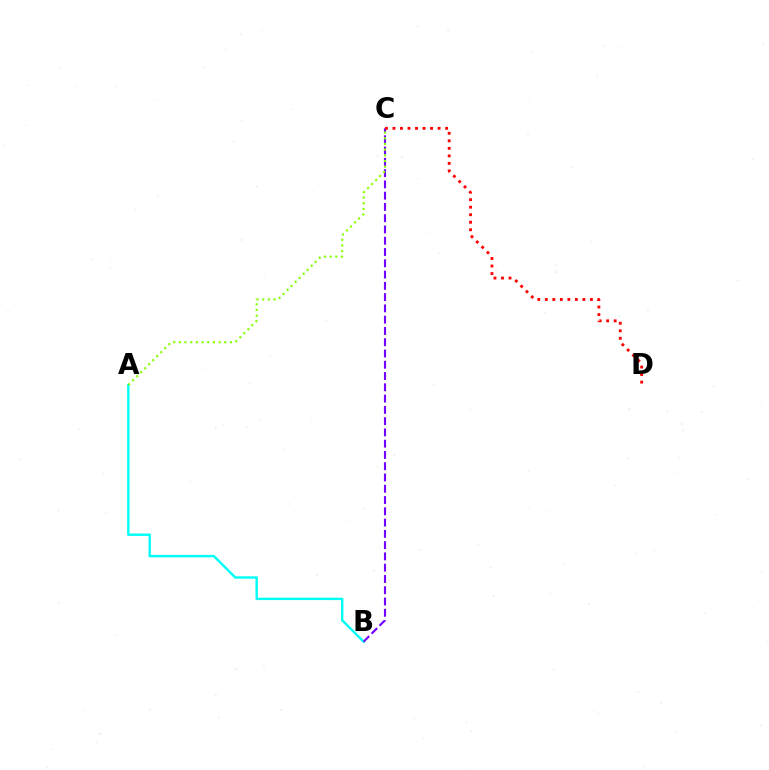{('A', 'B'): [{'color': '#00fff6', 'line_style': 'solid', 'thickness': 1.74}], ('B', 'C'): [{'color': '#7200ff', 'line_style': 'dashed', 'thickness': 1.53}], ('C', 'D'): [{'color': '#ff0000', 'line_style': 'dotted', 'thickness': 2.04}], ('A', 'C'): [{'color': '#84ff00', 'line_style': 'dotted', 'thickness': 1.54}]}